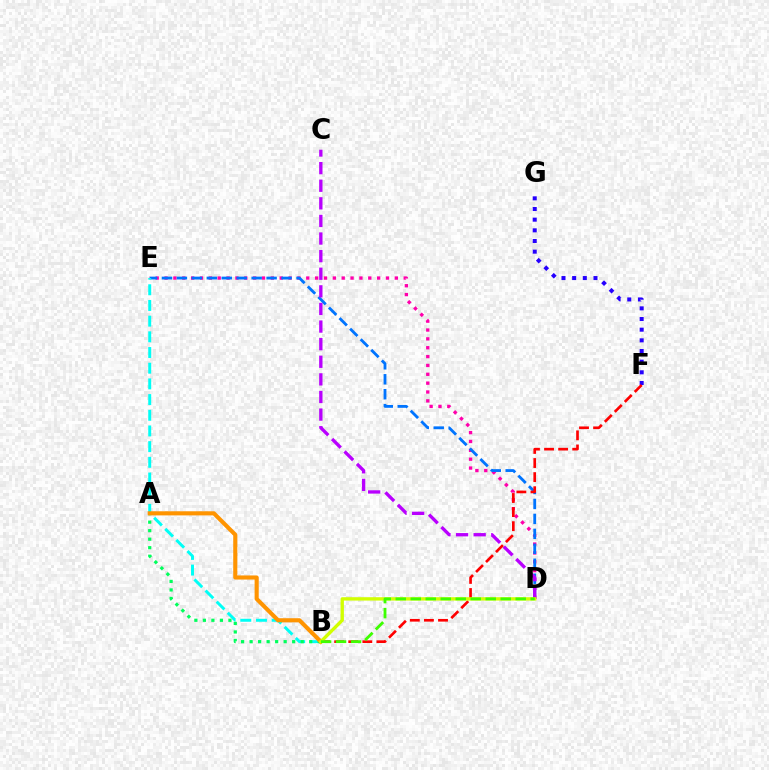{('D', 'E'): [{'color': '#ff00ac', 'line_style': 'dotted', 'thickness': 2.41}, {'color': '#0074ff', 'line_style': 'dashed', 'thickness': 2.03}], ('B', 'E'): [{'color': '#00fff6', 'line_style': 'dashed', 'thickness': 2.13}], ('A', 'B'): [{'color': '#00ff5c', 'line_style': 'dotted', 'thickness': 2.31}, {'color': '#ff9400', 'line_style': 'solid', 'thickness': 2.96}], ('F', 'G'): [{'color': '#2500ff', 'line_style': 'dotted', 'thickness': 2.9}], ('C', 'D'): [{'color': '#b900ff', 'line_style': 'dashed', 'thickness': 2.39}], ('B', 'F'): [{'color': '#ff0000', 'line_style': 'dashed', 'thickness': 1.91}], ('B', 'D'): [{'color': '#d1ff00', 'line_style': 'solid', 'thickness': 2.41}, {'color': '#3dff00', 'line_style': 'dashed', 'thickness': 2.04}]}